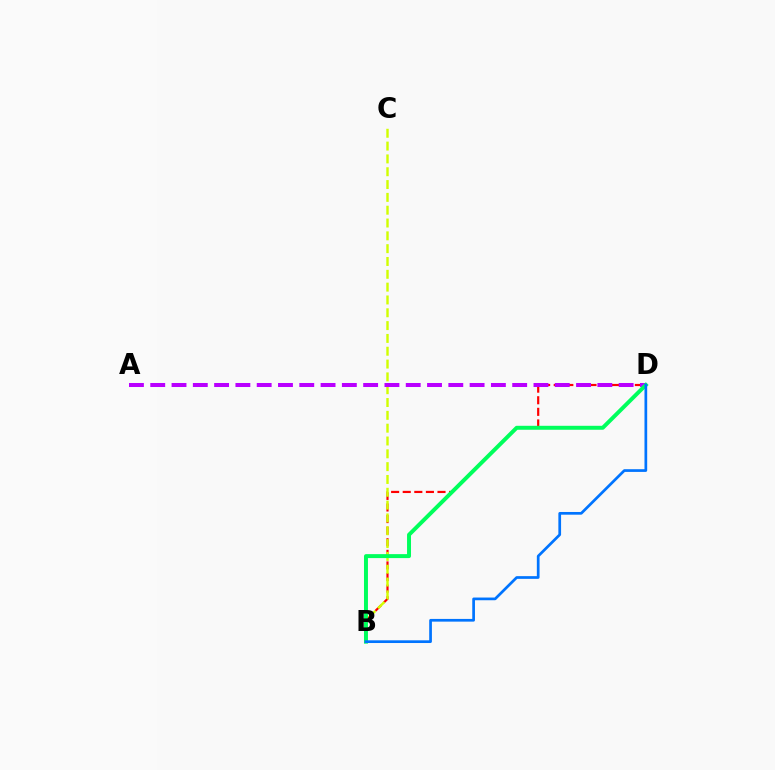{('B', 'D'): [{'color': '#ff0000', 'line_style': 'dashed', 'thickness': 1.57}, {'color': '#00ff5c', 'line_style': 'solid', 'thickness': 2.85}, {'color': '#0074ff', 'line_style': 'solid', 'thickness': 1.95}], ('B', 'C'): [{'color': '#d1ff00', 'line_style': 'dashed', 'thickness': 1.74}], ('A', 'D'): [{'color': '#b900ff', 'line_style': 'dashed', 'thickness': 2.89}]}